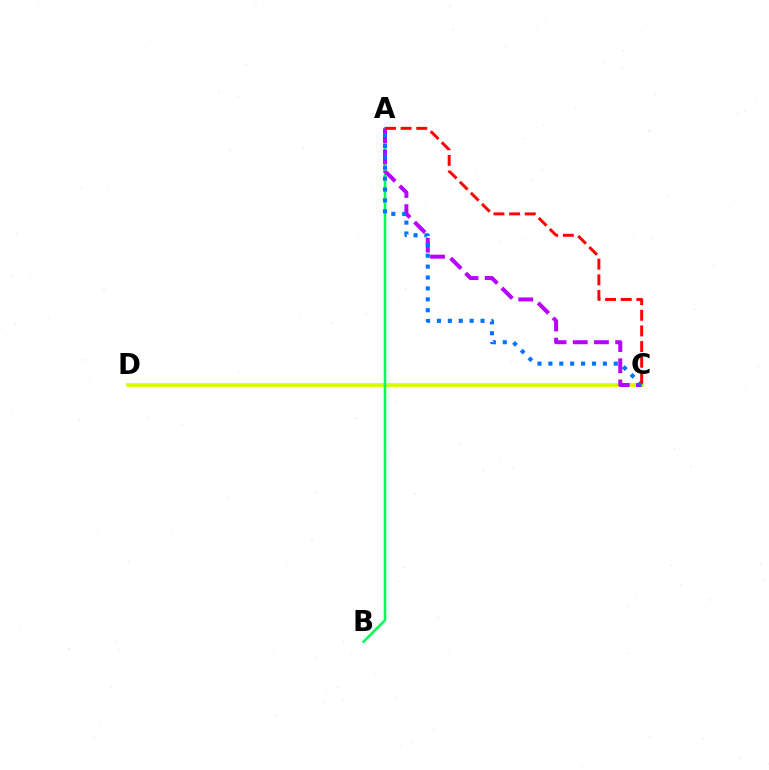{('C', 'D'): [{'color': '#d1ff00', 'line_style': 'solid', 'thickness': 2.66}], ('A', 'B'): [{'color': '#00ff5c', 'line_style': 'solid', 'thickness': 1.86}], ('A', 'C'): [{'color': '#b900ff', 'line_style': 'dashed', 'thickness': 2.88}, {'color': '#0074ff', 'line_style': 'dotted', 'thickness': 2.96}, {'color': '#ff0000', 'line_style': 'dashed', 'thickness': 2.13}]}